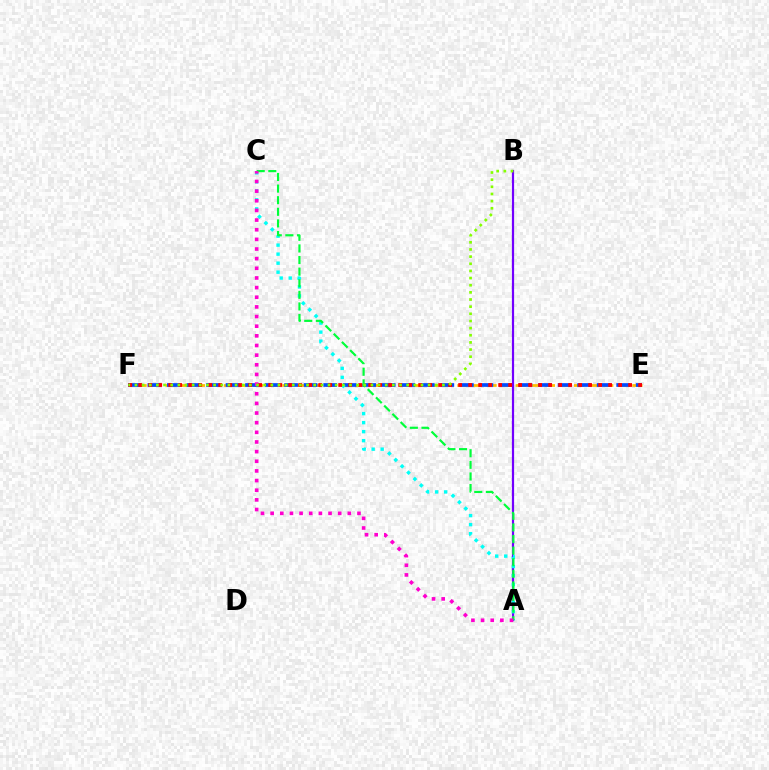{('E', 'F'): [{'color': '#ffbd00', 'line_style': 'dashed', 'thickness': 1.98}, {'color': '#004bff', 'line_style': 'dashed', 'thickness': 2.65}, {'color': '#ff0000', 'line_style': 'dotted', 'thickness': 2.72}], ('A', 'B'): [{'color': '#7200ff', 'line_style': 'solid', 'thickness': 1.59}], ('A', 'C'): [{'color': '#00fff6', 'line_style': 'dotted', 'thickness': 2.45}, {'color': '#00ff39', 'line_style': 'dashed', 'thickness': 1.58}, {'color': '#ff00cf', 'line_style': 'dotted', 'thickness': 2.62}], ('B', 'F'): [{'color': '#84ff00', 'line_style': 'dotted', 'thickness': 1.94}]}